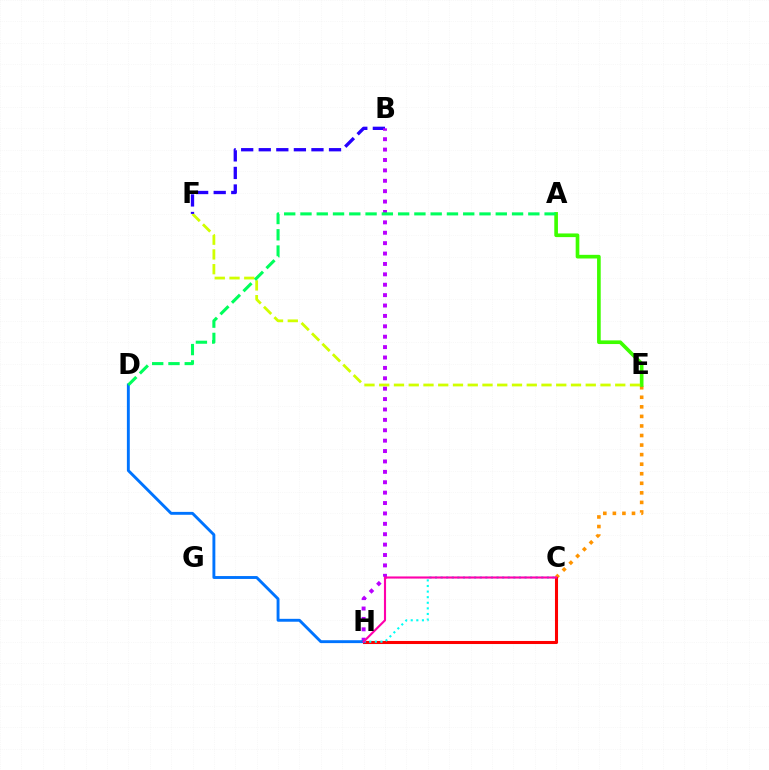{('C', 'E'): [{'color': '#ff9400', 'line_style': 'dotted', 'thickness': 2.6}], ('A', 'E'): [{'color': '#3dff00', 'line_style': 'solid', 'thickness': 2.63}], ('C', 'H'): [{'color': '#ff0000', 'line_style': 'solid', 'thickness': 2.2}, {'color': '#00fff6', 'line_style': 'dotted', 'thickness': 1.52}, {'color': '#ff00ac', 'line_style': 'solid', 'thickness': 1.53}], ('E', 'F'): [{'color': '#d1ff00', 'line_style': 'dashed', 'thickness': 2.0}], ('B', 'F'): [{'color': '#2500ff', 'line_style': 'dashed', 'thickness': 2.39}], ('B', 'H'): [{'color': '#b900ff', 'line_style': 'dotted', 'thickness': 2.82}], ('D', 'H'): [{'color': '#0074ff', 'line_style': 'solid', 'thickness': 2.08}], ('A', 'D'): [{'color': '#00ff5c', 'line_style': 'dashed', 'thickness': 2.21}]}